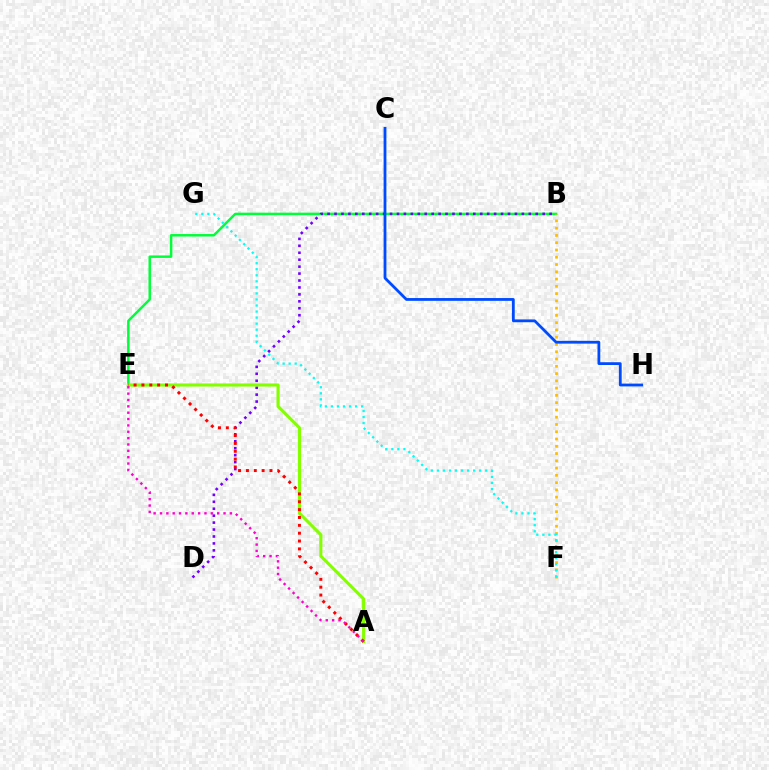{('B', 'E'): [{'color': '#00ff39', 'line_style': 'solid', 'thickness': 1.79}], ('B', 'D'): [{'color': '#7200ff', 'line_style': 'dotted', 'thickness': 1.89}], ('B', 'F'): [{'color': '#ffbd00', 'line_style': 'dotted', 'thickness': 1.98}], ('A', 'E'): [{'color': '#84ff00', 'line_style': 'solid', 'thickness': 2.24}, {'color': '#ff0000', 'line_style': 'dotted', 'thickness': 2.13}, {'color': '#ff00cf', 'line_style': 'dotted', 'thickness': 1.73}], ('F', 'G'): [{'color': '#00fff6', 'line_style': 'dotted', 'thickness': 1.64}], ('C', 'H'): [{'color': '#004bff', 'line_style': 'solid', 'thickness': 2.01}]}